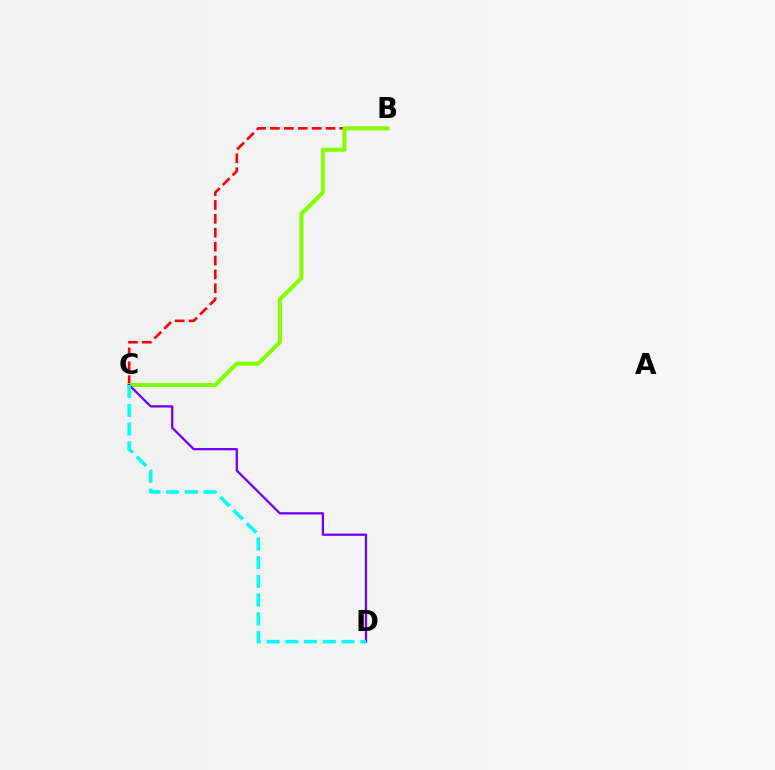{('B', 'C'): [{'color': '#ff0000', 'line_style': 'dashed', 'thickness': 1.89}, {'color': '#84ff00', 'line_style': 'solid', 'thickness': 2.9}], ('C', 'D'): [{'color': '#7200ff', 'line_style': 'solid', 'thickness': 1.65}, {'color': '#00fff6', 'line_style': 'dashed', 'thickness': 2.55}]}